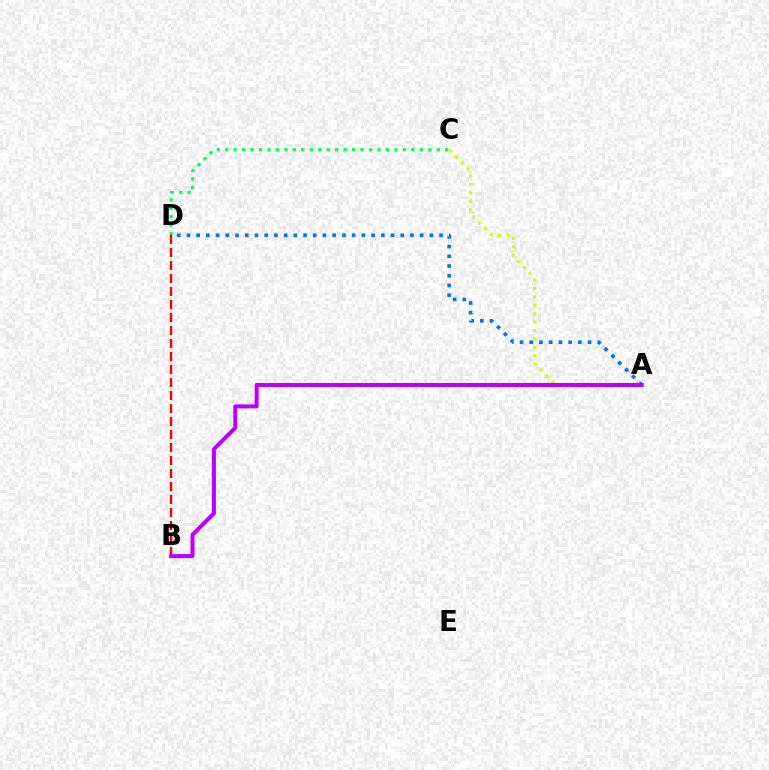{('C', 'D'): [{'color': '#00ff5c', 'line_style': 'dotted', 'thickness': 2.3}], ('A', 'C'): [{'color': '#d1ff00', 'line_style': 'dotted', 'thickness': 2.29}], ('A', 'D'): [{'color': '#0074ff', 'line_style': 'dotted', 'thickness': 2.64}], ('B', 'D'): [{'color': '#ff0000', 'line_style': 'dashed', 'thickness': 1.77}], ('A', 'B'): [{'color': '#b900ff', 'line_style': 'solid', 'thickness': 2.89}]}